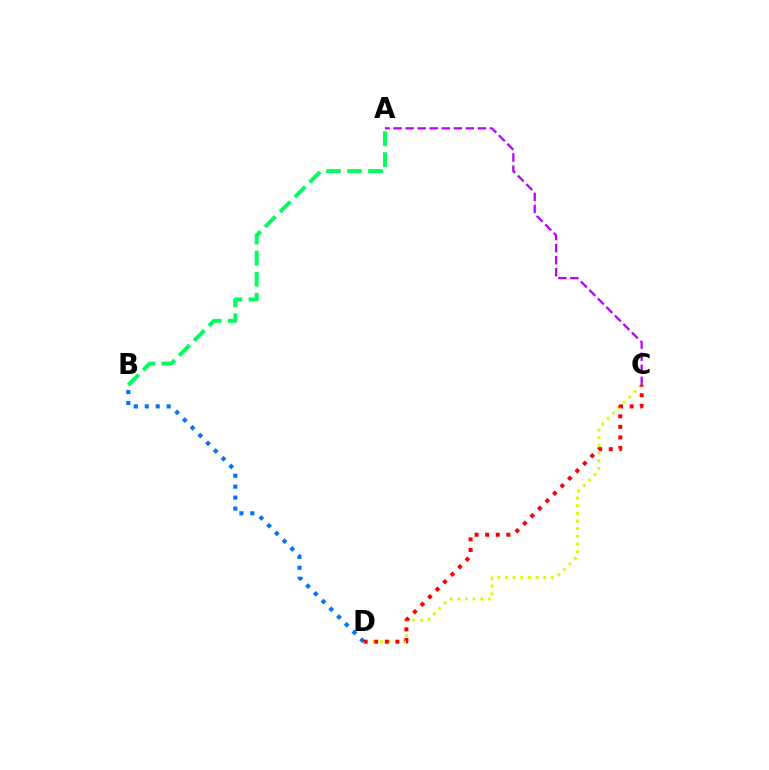{('C', 'D'): [{'color': '#d1ff00', 'line_style': 'dotted', 'thickness': 2.08}, {'color': '#ff0000', 'line_style': 'dotted', 'thickness': 2.88}], ('A', 'C'): [{'color': '#b900ff', 'line_style': 'dashed', 'thickness': 1.64}], ('B', 'D'): [{'color': '#0074ff', 'line_style': 'dotted', 'thickness': 2.97}], ('A', 'B'): [{'color': '#00ff5c', 'line_style': 'dashed', 'thickness': 2.86}]}